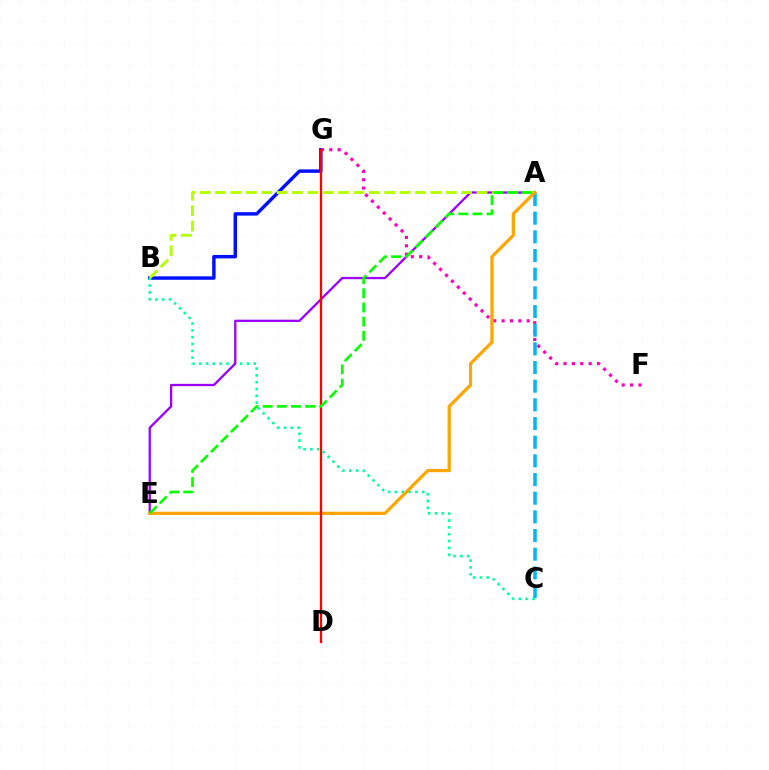{('B', 'G'): [{'color': '#0010ff', 'line_style': 'solid', 'thickness': 2.48}], ('B', 'C'): [{'color': '#00ff9d', 'line_style': 'dotted', 'thickness': 1.85}], ('A', 'E'): [{'color': '#9b00ff', 'line_style': 'solid', 'thickness': 1.65}, {'color': '#ffa500', 'line_style': 'solid', 'thickness': 2.32}, {'color': '#08ff00', 'line_style': 'dashed', 'thickness': 1.92}], ('F', 'G'): [{'color': '#ff00bd', 'line_style': 'dotted', 'thickness': 2.28}], ('A', 'C'): [{'color': '#00b5ff', 'line_style': 'dashed', 'thickness': 2.54}], ('A', 'B'): [{'color': '#b3ff00', 'line_style': 'dashed', 'thickness': 2.09}], ('D', 'G'): [{'color': '#ff0000', 'line_style': 'solid', 'thickness': 1.65}]}